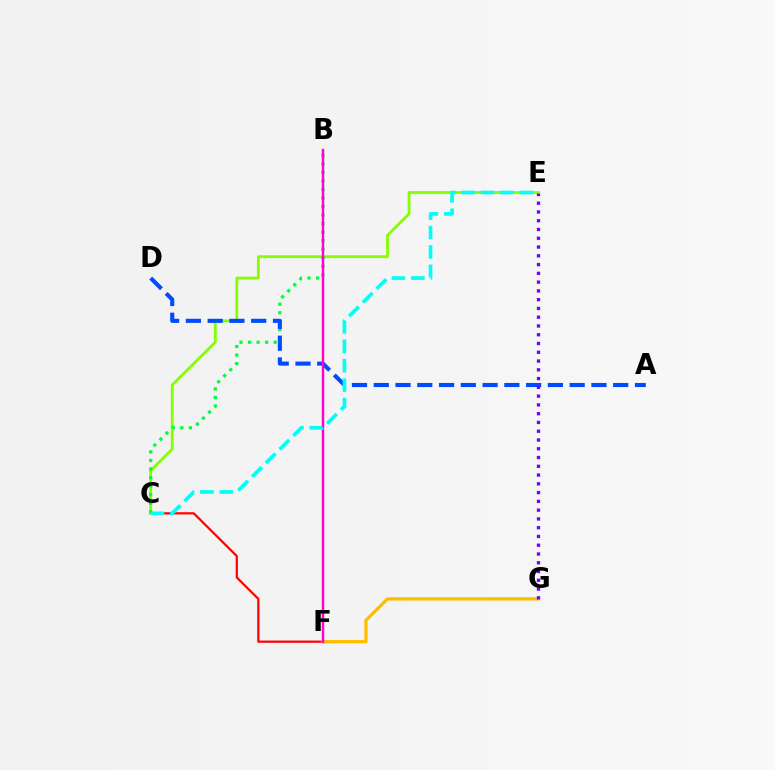{('C', 'F'): [{'color': '#ff0000', 'line_style': 'solid', 'thickness': 1.59}], ('C', 'E'): [{'color': '#84ff00', 'line_style': 'solid', 'thickness': 2.01}, {'color': '#00fff6', 'line_style': 'dashed', 'thickness': 2.64}], ('F', 'G'): [{'color': '#ffbd00', 'line_style': 'solid', 'thickness': 2.36}], ('B', 'C'): [{'color': '#00ff39', 'line_style': 'dotted', 'thickness': 2.32}], ('A', 'D'): [{'color': '#004bff', 'line_style': 'dashed', 'thickness': 2.96}], ('E', 'G'): [{'color': '#7200ff', 'line_style': 'dotted', 'thickness': 2.38}], ('B', 'F'): [{'color': '#ff00cf', 'line_style': 'solid', 'thickness': 1.77}]}